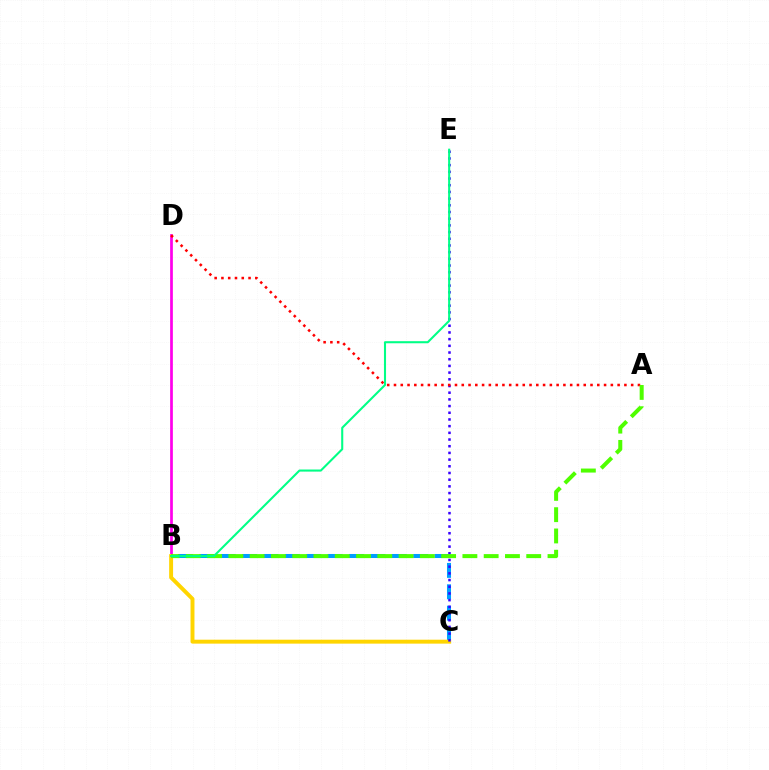{('B', 'D'): [{'color': '#ff00ed', 'line_style': 'solid', 'thickness': 1.96}], ('B', 'C'): [{'color': '#009eff', 'line_style': 'dashed', 'thickness': 2.9}, {'color': '#ffd500', 'line_style': 'solid', 'thickness': 2.83}], ('C', 'E'): [{'color': '#3700ff', 'line_style': 'dotted', 'thickness': 1.82}], ('A', 'D'): [{'color': '#ff0000', 'line_style': 'dotted', 'thickness': 1.84}], ('A', 'B'): [{'color': '#4fff00', 'line_style': 'dashed', 'thickness': 2.89}], ('B', 'E'): [{'color': '#00ff86', 'line_style': 'solid', 'thickness': 1.5}]}